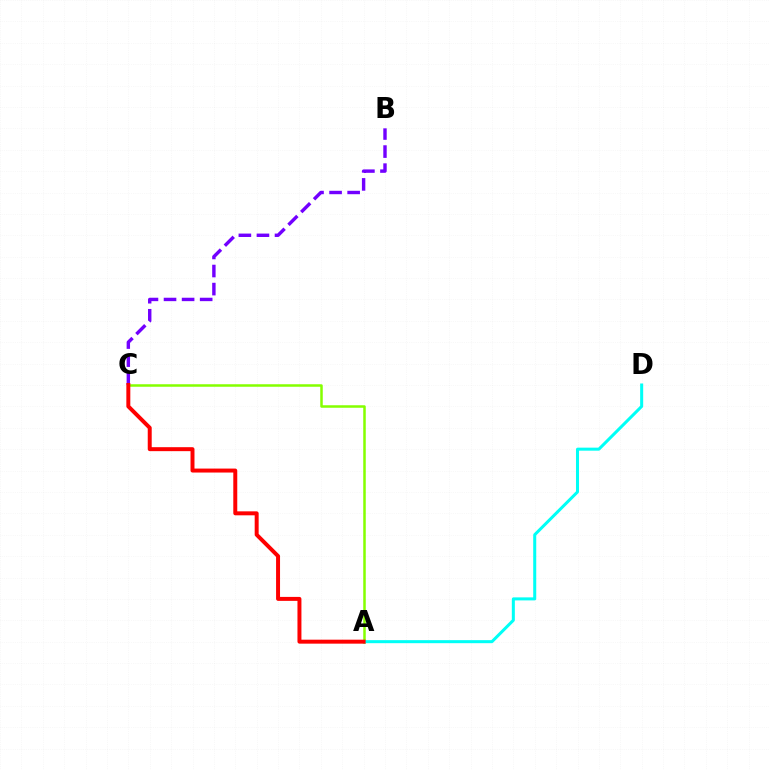{('B', 'C'): [{'color': '#7200ff', 'line_style': 'dashed', 'thickness': 2.45}], ('A', 'C'): [{'color': '#84ff00', 'line_style': 'solid', 'thickness': 1.81}, {'color': '#ff0000', 'line_style': 'solid', 'thickness': 2.86}], ('A', 'D'): [{'color': '#00fff6', 'line_style': 'solid', 'thickness': 2.18}]}